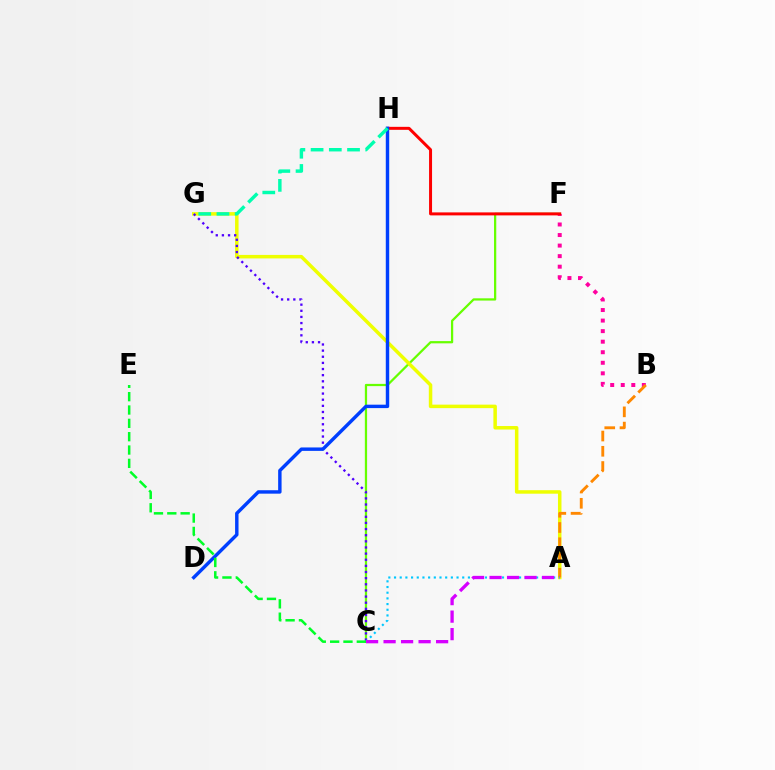{('C', 'F'): [{'color': '#66ff00', 'line_style': 'solid', 'thickness': 1.62}], ('A', 'G'): [{'color': '#eeff00', 'line_style': 'solid', 'thickness': 2.52}], ('C', 'G'): [{'color': '#4f00ff', 'line_style': 'dotted', 'thickness': 1.67}], ('B', 'F'): [{'color': '#ff00a0', 'line_style': 'dotted', 'thickness': 2.87}], ('F', 'H'): [{'color': '#ff0000', 'line_style': 'solid', 'thickness': 2.15}], ('D', 'H'): [{'color': '#003fff', 'line_style': 'solid', 'thickness': 2.47}], ('A', 'B'): [{'color': '#ff8800', 'line_style': 'dashed', 'thickness': 2.07}], ('G', 'H'): [{'color': '#00ffaf', 'line_style': 'dashed', 'thickness': 2.47}], ('A', 'C'): [{'color': '#00c7ff', 'line_style': 'dotted', 'thickness': 1.54}, {'color': '#d600ff', 'line_style': 'dashed', 'thickness': 2.38}], ('C', 'E'): [{'color': '#00ff27', 'line_style': 'dashed', 'thickness': 1.81}]}